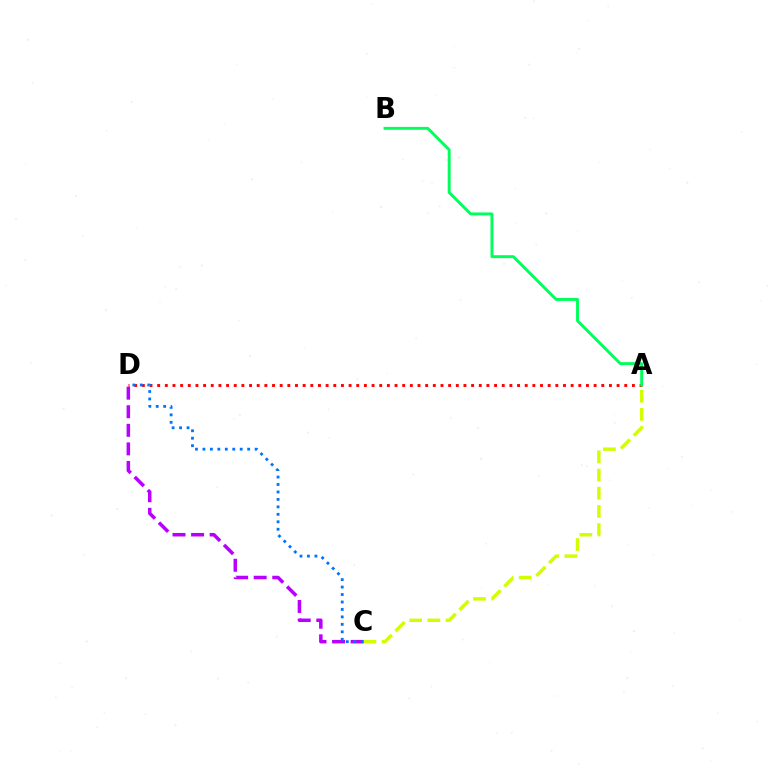{('A', 'D'): [{'color': '#ff0000', 'line_style': 'dotted', 'thickness': 2.08}], ('C', 'D'): [{'color': '#b900ff', 'line_style': 'dashed', 'thickness': 2.52}, {'color': '#0074ff', 'line_style': 'dotted', 'thickness': 2.03}], ('A', 'C'): [{'color': '#d1ff00', 'line_style': 'dashed', 'thickness': 2.47}], ('A', 'B'): [{'color': '#00ff5c', 'line_style': 'solid', 'thickness': 2.1}]}